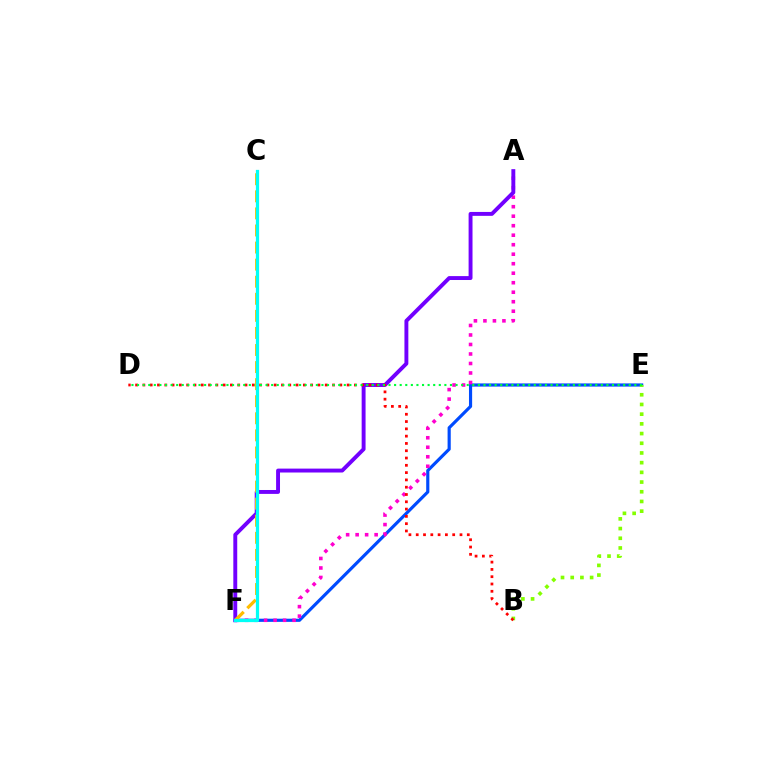{('E', 'F'): [{'color': '#004bff', 'line_style': 'solid', 'thickness': 2.27}], ('B', 'E'): [{'color': '#84ff00', 'line_style': 'dotted', 'thickness': 2.64}], ('A', 'F'): [{'color': '#ff00cf', 'line_style': 'dotted', 'thickness': 2.58}, {'color': '#7200ff', 'line_style': 'solid', 'thickness': 2.81}], ('B', 'D'): [{'color': '#ff0000', 'line_style': 'dotted', 'thickness': 1.98}], ('D', 'E'): [{'color': '#00ff39', 'line_style': 'dotted', 'thickness': 1.52}], ('C', 'F'): [{'color': '#ffbd00', 'line_style': 'dashed', 'thickness': 2.32}, {'color': '#00fff6', 'line_style': 'solid', 'thickness': 2.33}]}